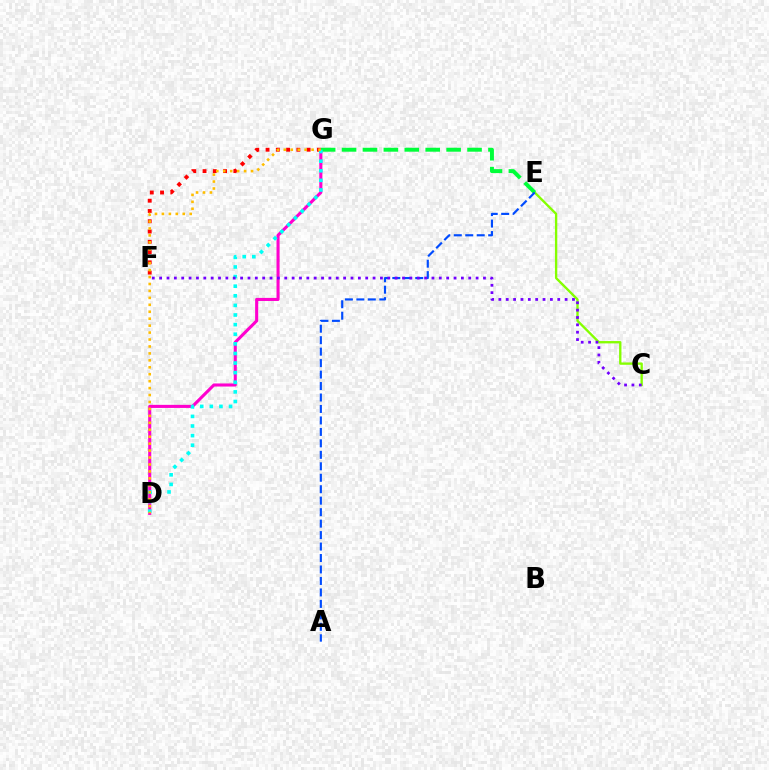{('F', 'G'): [{'color': '#ff0000', 'line_style': 'dotted', 'thickness': 2.79}], ('D', 'G'): [{'color': '#ff00cf', 'line_style': 'solid', 'thickness': 2.22}, {'color': '#00fff6', 'line_style': 'dotted', 'thickness': 2.61}, {'color': '#ffbd00', 'line_style': 'dotted', 'thickness': 1.89}], ('C', 'E'): [{'color': '#84ff00', 'line_style': 'solid', 'thickness': 1.69}], ('E', 'G'): [{'color': '#00ff39', 'line_style': 'dashed', 'thickness': 2.84}], ('A', 'E'): [{'color': '#004bff', 'line_style': 'dashed', 'thickness': 1.56}], ('C', 'F'): [{'color': '#7200ff', 'line_style': 'dotted', 'thickness': 2.0}]}